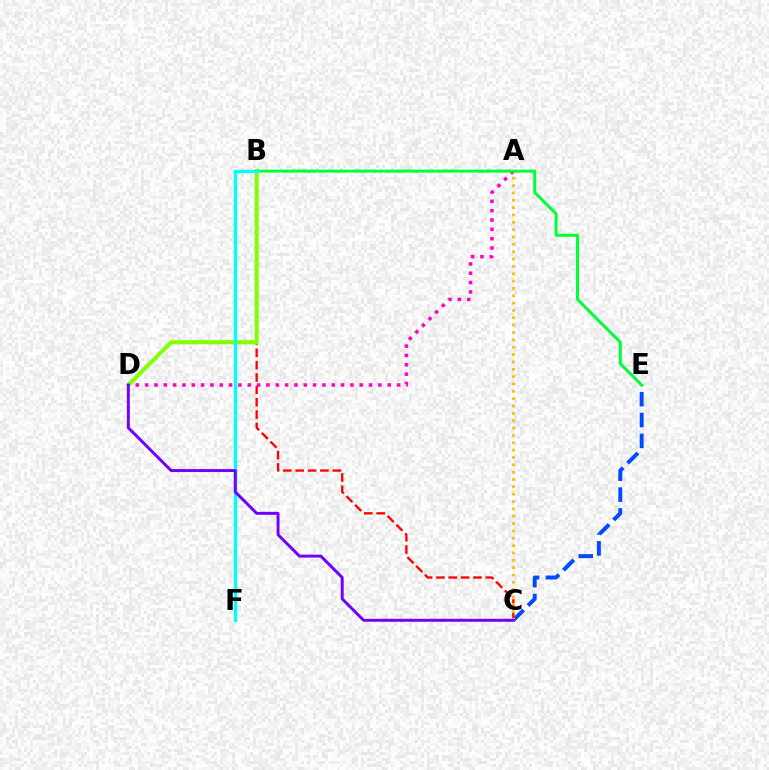{('C', 'E'): [{'color': '#004bff', 'line_style': 'dashed', 'thickness': 2.83}], ('B', 'C'): [{'color': '#ff0000', 'line_style': 'dashed', 'thickness': 1.68}], ('A', 'C'): [{'color': '#ffbd00', 'line_style': 'dotted', 'thickness': 2.0}], ('A', 'D'): [{'color': '#ff00cf', 'line_style': 'dotted', 'thickness': 2.54}], ('B', 'D'): [{'color': '#84ff00', 'line_style': 'solid', 'thickness': 2.97}], ('B', 'E'): [{'color': '#00ff39', 'line_style': 'solid', 'thickness': 2.16}], ('B', 'F'): [{'color': '#00fff6', 'line_style': 'solid', 'thickness': 2.4}], ('C', 'D'): [{'color': '#7200ff', 'line_style': 'solid', 'thickness': 2.13}]}